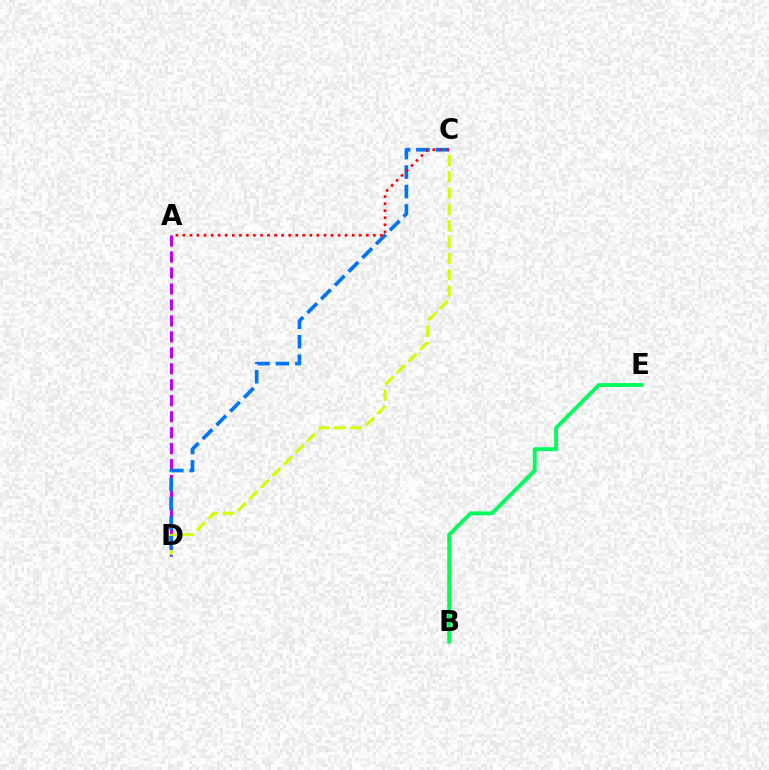{('C', 'D'): [{'color': '#d1ff00', 'line_style': 'dashed', 'thickness': 2.22}, {'color': '#0074ff', 'line_style': 'dashed', 'thickness': 2.64}], ('A', 'D'): [{'color': '#b900ff', 'line_style': 'dashed', 'thickness': 2.17}], ('B', 'E'): [{'color': '#00ff5c', 'line_style': 'solid', 'thickness': 2.79}], ('A', 'C'): [{'color': '#ff0000', 'line_style': 'dotted', 'thickness': 1.92}]}